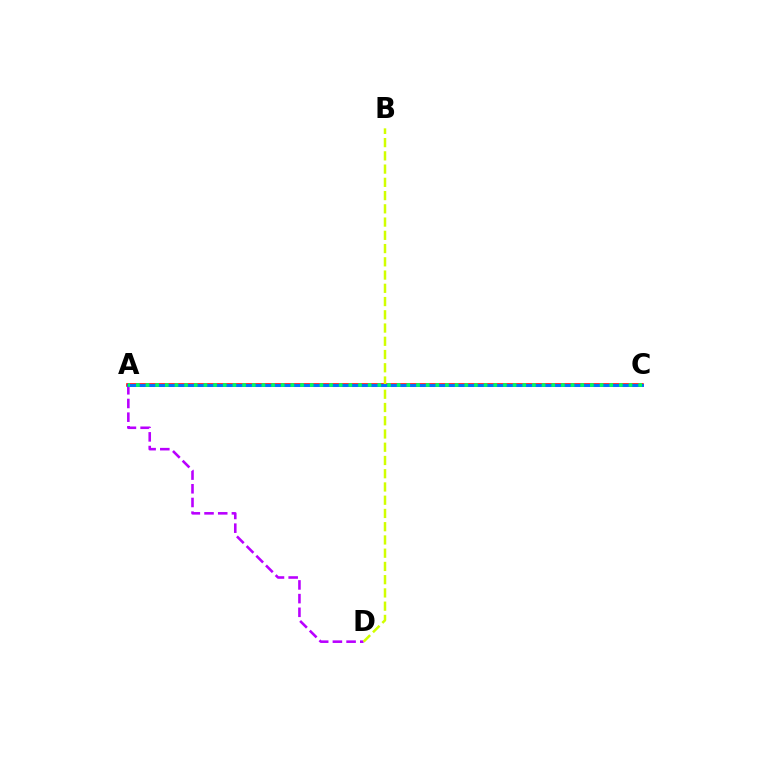{('A', 'C'): [{'color': '#ff0000', 'line_style': 'solid', 'thickness': 2.57}, {'color': '#0074ff', 'line_style': 'solid', 'thickness': 2.1}, {'color': '#00ff5c', 'line_style': 'dotted', 'thickness': 2.62}], ('A', 'D'): [{'color': '#b900ff', 'line_style': 'dashed', 'thickness': 1.86}], ('B', 'D'): [{'color': '#d1ff00', 'line_style': 'dashed', 'thickness': 1.8}]}